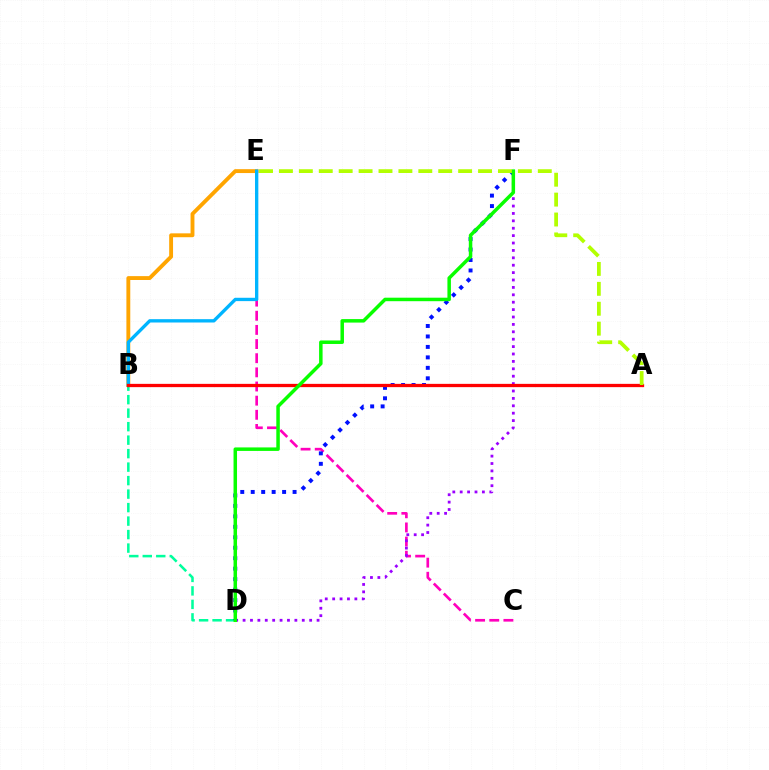{('B', 'E'): [{'color': '#ffa500', 'line_style': 'solid', 'thickness': 2.79}, {'color': '#00b5ff', 'line_style': 'solid', 'thickness': 2.4}], ('C', 'E'): [{'color': '#ff00bd', 'line_style': 'dashed', 'thickness': 1.92}], ('B', 'D'): [{'color': '#00ff9d', 'line_style': 'dashed', 'thickness': 1.83}], ('D', 'F'): [{'color': '#9b00ff', 'line_style': 'dotted', 'thickness': 2.01}, {'color': '#0010ff', 'line_style': 'dotted', 'thickness': 2.84}, {'color': '#08ff00', 'line_style': 'solid', 'thickness': 2.52}], ('A', 'B'): [{'color': '#ff0000', 'line_style': 'solid', 'thickness': 2.36}], ('A', 'E'): [{'color': '#b3ff00', 'line_style': 'dashed', 'thickness': 2.7}]}